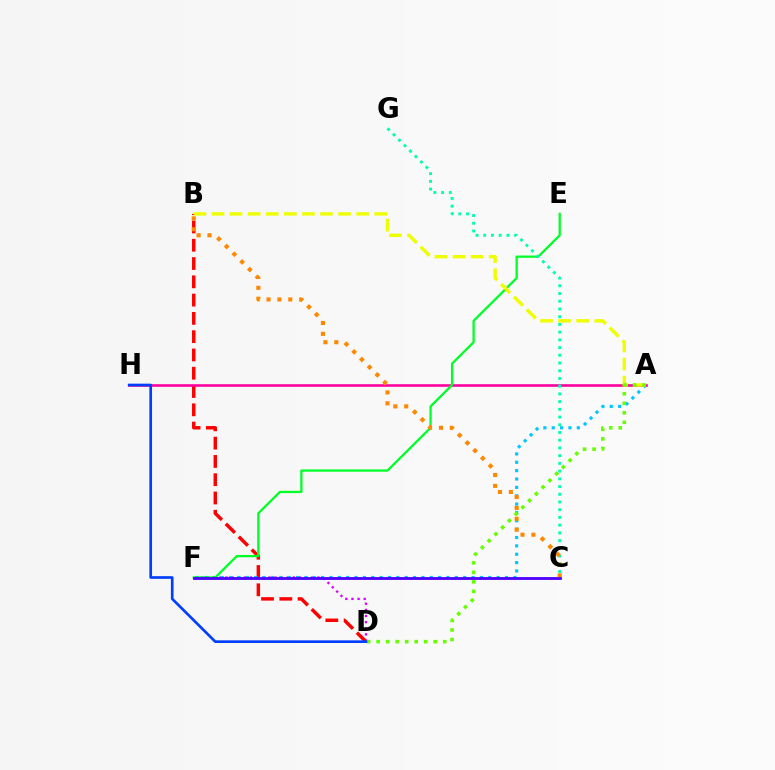{('B', 'D'): [{'color': '#ff0000', 'line_style': 'dashed', 'thickness': 2.48}], ('D', 'F'): [{'color': '#d600ff', 'line_style': 'dotted', 'thickness': 1.66}], ('A', 'F'): [{'color': '#00c7ff', 'line_style': 'dotted', 'thickness': 2.27}], ('A', 'H'): [{'color': '#ff00a0', 'line_style': 'solid', 'thickness': 1.88}], ('E', 'F'): [{'color': '#00ff27', 'line_style': 'solid', 'thickness': 1.64}], ('C', 'G'): [{'color': '#00ffaf', 'line_style': 'dotted', 'thickness': 2.1}], ('B', 'C'): [{'color': '#ff8800', 'line_style': 'dotted', 'thickness': 2.96}], ('A', 'B'): [{'color': '#eeff00', 'line_style': 'dashed', 'thickness': 2.46}], ('A', 'D'): [{'color': '#66ff00', 'line_style': 'dotted', 'thickness': 2.58}], ('C', 'F'): [{'color': '#4f00ff', 'line_style': 'solid', 'thickness': 2.04}], ('D', 'H'): [{'color': '#003fff', 'line_style': 'solid', 'thickness': 1.92}]}